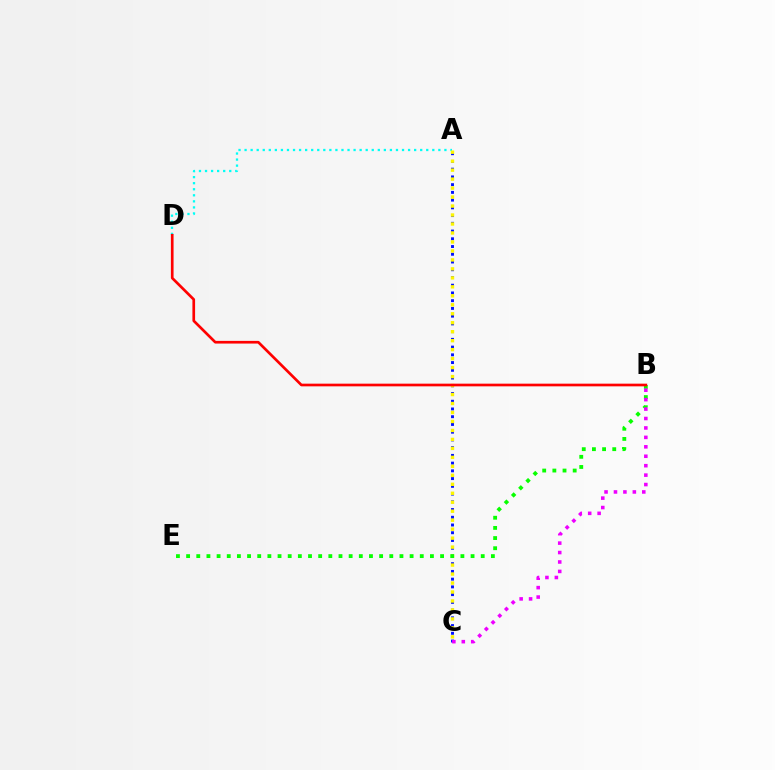{('A', 'C'): [{'color': '#0010ff', 'line_style': 'dotted', 'thickness': 2.1}, {'color': '#fcf500', 'line_style': 'dotted', 'thickness': 2.44}], ('A', 'D'): [{'color': '#00fff6', 'line_style': 'dotted', 'thickness': 1.65}], ('B', 'E'): [{'color': '#08ff00', 'line_style': 'dotted', 'thickness': 2.76}], ('B', 'D'): [{'color': '#ff0000', 'line_style': 'solid', 'thickness': 1.93}], ('B', 'C'): [{'color': '#ee00ff', 'line_style': 'dotted', 'thickness': 2.56}]}